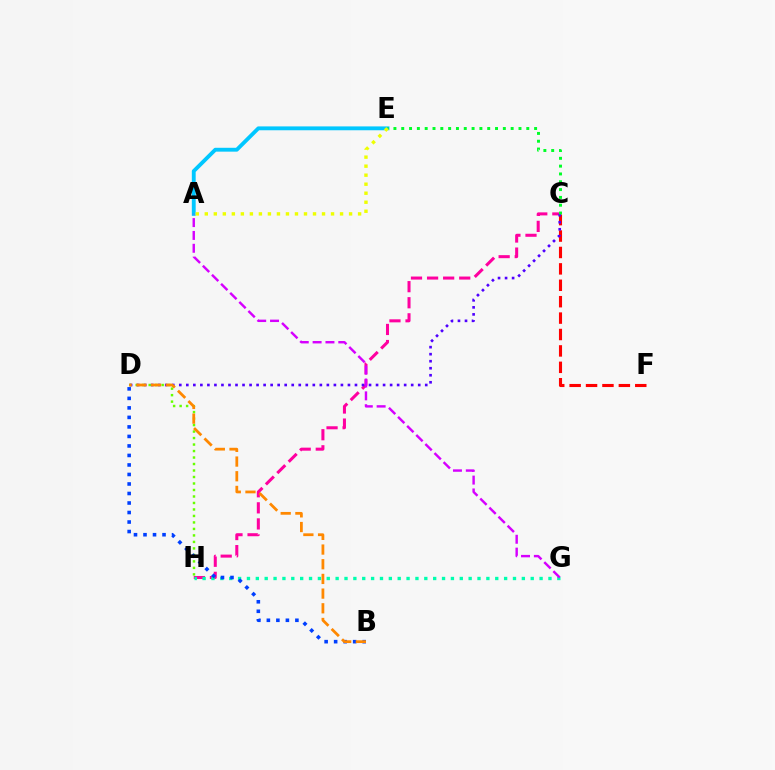{('D', 'H'): [{'color': '#66ff00', 'line_style': 'dotted', 'thickness': 1.76}], ('C', 'F'): [{'color': '#ff0000', 'line_style': 'dashed', 'thickness': 2.23}], ('A', 'E'): [{'color': '#00c7ff', 'line_style': 'solid', 'thickness': 2.78}, {'color': '#eeff00', 'line_style': 'dotted', 'thickness': 2.45}], ('C', 'H'): [{'color': '#ff00a0', 'line_style': 'dashed', 'thickness': 2.18}], ('C', 'D'): [{'color': '#4f00ff', 'line_style': 'dotted', 'thickness': 1.91}], ('C', 'E'): [{'color': '#00ff27', 'line_style': 'dotted', 'thickness': 2.12}], ('G', 'H'): [{'color': '#00ffaf', 'line_style': 'dotted', 'thickness': 2.41}], ('B', 'D'): [{'color': '#003fff', 'line_style': 'dotted', 'thickness': 2.58}, {'color': '#ff8800', 'line_style': 'dashed', 'thickness': 1.99}], ('A', 'G'): [{'color': '#d600ff', 'line_style': 'dashed', 'thickness': 1.75}]}